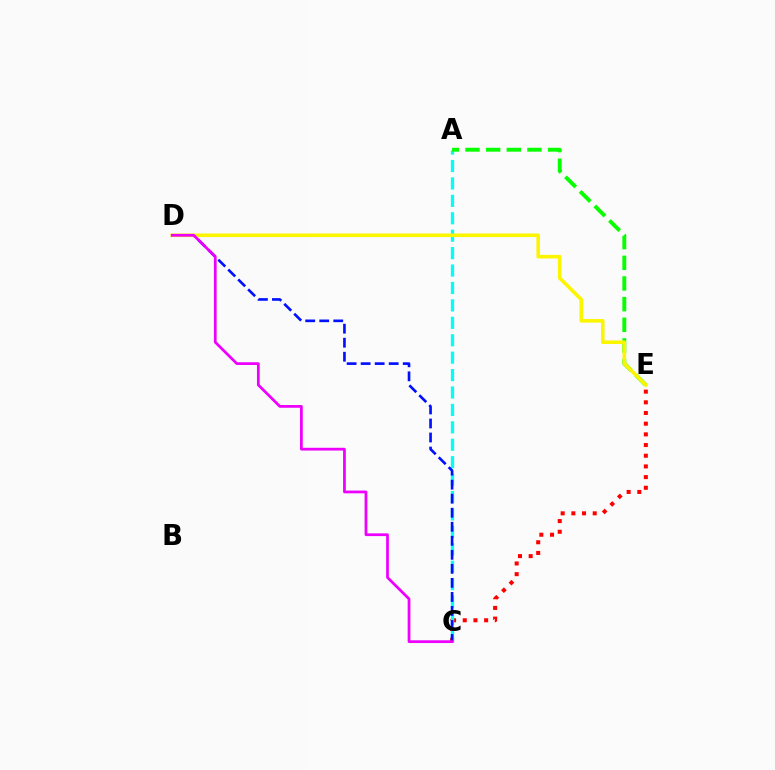{('C', 'E'): [{'color': '#ff0000', 'line_style': 'dotted', 'thickness': 2.9}], ('A', 'C'): [{'color': '#00fff6', 'line_style': 'dashed', 'thickness': 2.37}], ('A', 'E'): [{'color': '#08ff00', 'line_style': 'dashed', 'thickness': 2.81}], ('C', 'D'): [{'color': '#0010ff', 'line_style': 'dashed', 'thickness': 1.91}, {'color': '#ee00ff', 'line_style': 'solid', 'thickness': 1.98}], ('D', 'E'): [{'color': '#fcf500', 'line_style': 'solid', 'thickness': 2.58}]}